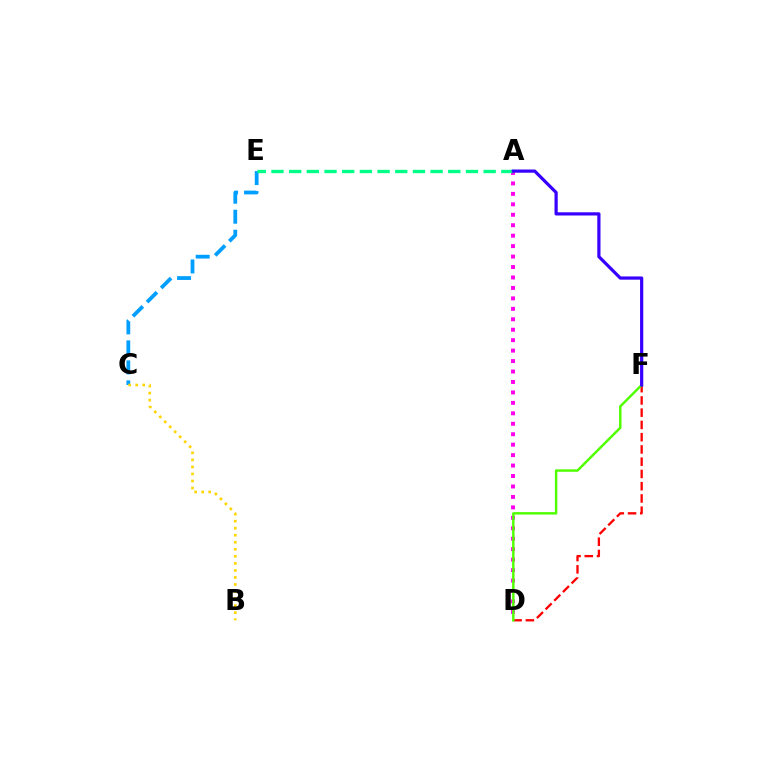{('D', 'F'): [{'color': '#ff0000', 'line_style': 'dashed', 'thickness': 1.66}, {'color': '#4fff00', 'line_style': 'solid', 'thickness': 1.76}], ('A', 'D'): [{'color': '#ff00ed', 'line_style': 'dotted', 'thickness': 2.84}], ('C', 'E'): [{'color': '#009eff', 'line_style': 'dashed', 'thickness': 2.72}], ('B', 'C'): [{'color': '#ffd500', 'line_style': 'dotted', 'thickness': 1.91}], ('A', 'E'): [{'color': '#00ff86', 'line_style': 'dashed', 'thickness': 2.4}], ('A', 'F'): [{'color': '#3700ff', 'line_style': 'solid', 'thickness': 2.31}]}